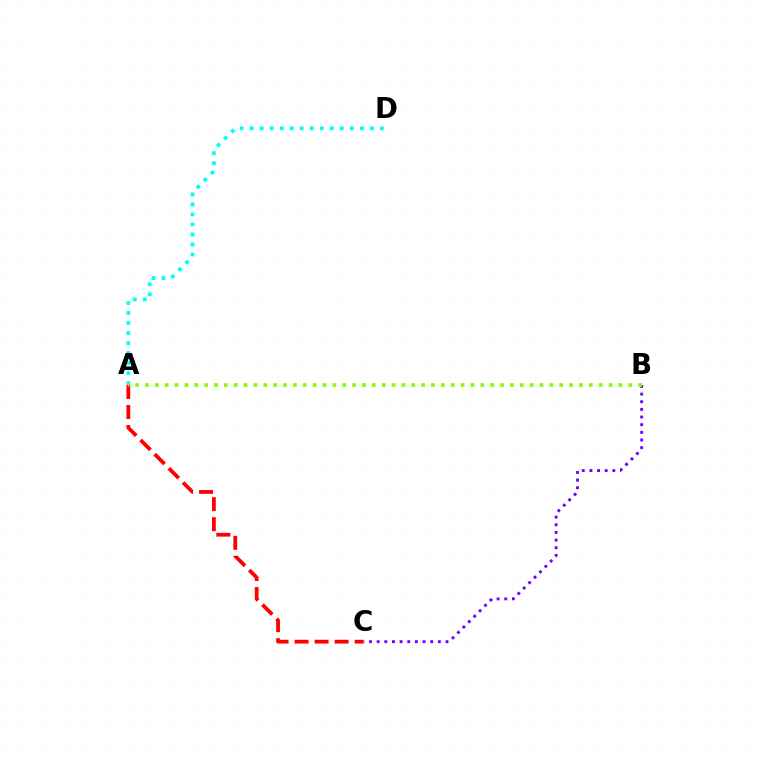{('B', 'C'): [{'color': '#7200ff', 'line_style': 'dotted', 'thickness': 2.08}], ('A', 'C'): [{'color': '#ff0000', 'line_style': 'dashed', 'thickness': 2.72}], ('A', 'D'): [{'color': '#00fff6', 'line_style': 'dotted', 'thickness': 2.72}], ('A', 'B'): [{'color': '#84ff00', 'line_style': 'dotted', 'thickness': 2.68}]}